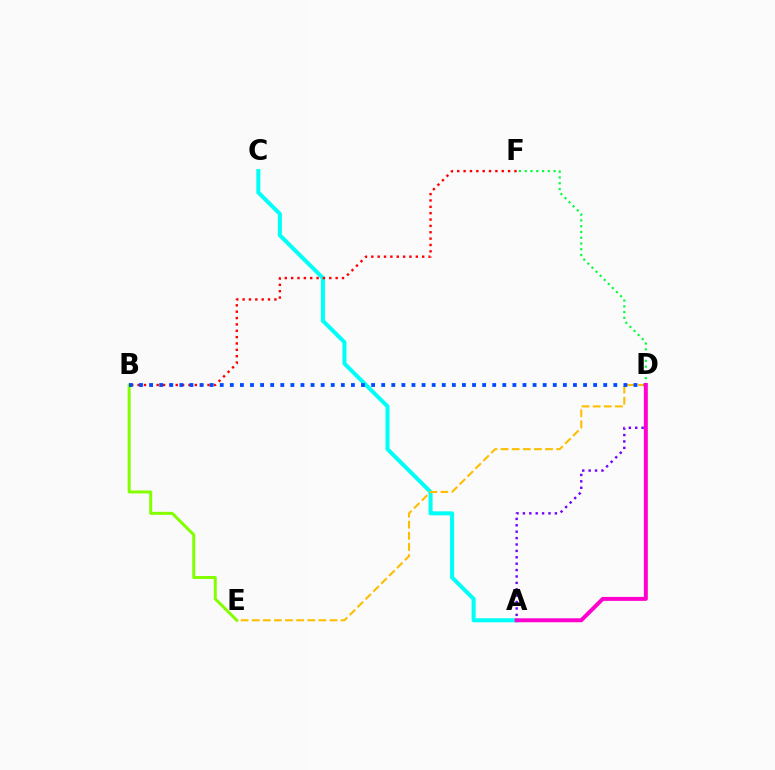{('A', 'C'): [{'color': '#00fff6', 'line_style': 'solid', 'thickness': 2.9}], ('B', 'E'): [{'color': '#84ff00', 'line_style': 'solid', 'thickness': 2.16}], ('B', 'F'): [{'color': '#ff0000', 'line_style': 'dotted', 'thickness': 1.73}], ('D', 'F'): [{'color': '#00ff39', 'line_style': 'dotted', 'thickness': 1.57}], ('D', 'E'): [{'color': '#ffbd00', 'line_style': 'dashed', 'thickness': 1.51}], ('B', 'D'): [{'color': '#004bff', 'line_style': 'dotted', 'thickness': 2.74}], ('A', 'D'): [{'color': '#7200ff', 'line_style': 'dotted', 'thickness': 1.74}, {'color': '#ff00cf', 'line_style': 'solid', 'thickness': 2.85}]}